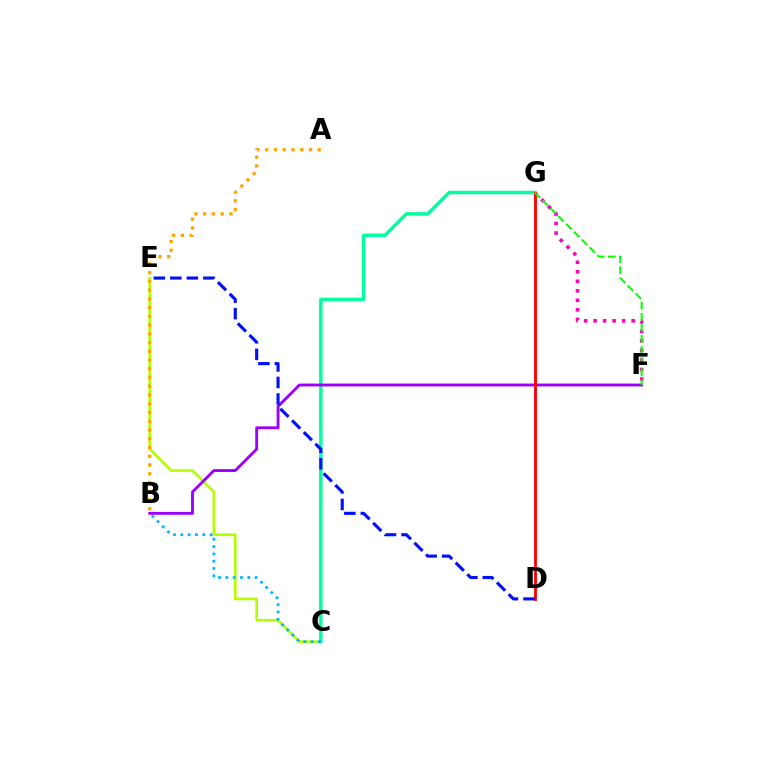{('C', 'E'): [{'color': '#b3ff00', 'line_style': 'solid', 'thickness': 1.94}], ('A', 'B'): [{'color': '#ffa500', 'line_style': 'dotted', 'thickness': 2.38}], ('F', 'G'): [{'color': '#ff00bd', 'line_style': 'dotted', 'thickness': 2.59}, {'color': '#08ff00', 'line_style': 'dashed', 'thickness': 1.51}], ('C', 'G'): [{'color': '#00ff9d', 'line_style': 'solid', 'thickness': 2.5}], ('B', 'C'): [{'color': '#00b5ff', 'line_style': 'dotted', 'thickness': 1.99}], ('B', 'F'): [{'color': '#9b00ff', 'line_style': 'solid', 'thickness': 2.06}], ('D', 'G'): [{'color': '#ff0000', 'line_style': 'solid', 'thickness': 2.05}], ('D', 'E'): [{'color': '#0010ff', 'line_style': 'dashed', 'thickness': 2.24}]}